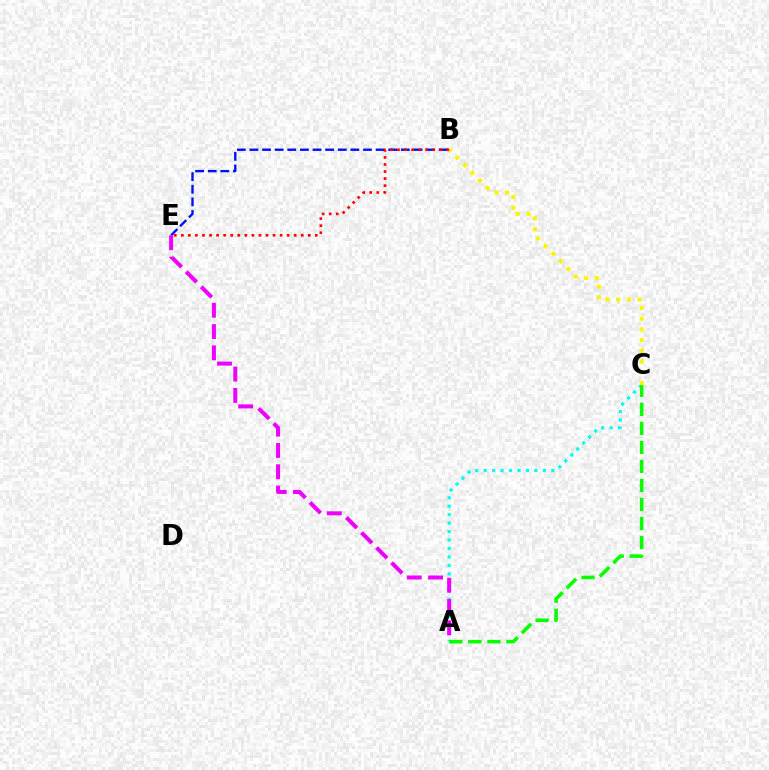{('A', 'C'): [{'color': '#00fff6', 'line_style': 'dotted', 'thickness': 2.3}, {'color': '#08ff00', 'line_style': 'dashed', 'thickness': 2.59}], ('B', 'E'): [{'color': '#0010ff', 'line_style': 'dashed', 'thickness': 1.71}, {'color': '#ff0000', 'line_style': 'dotted', 'thickness': 1.92}], ('B', 'C'): [{'color': '#fcf500', 'line_style': 'dotted', 'thickness': 2.91}], ('A', 'E'): [{'color': '#ee00ff', 'line_style': 'dashed', 'thickness': 2.9}]}